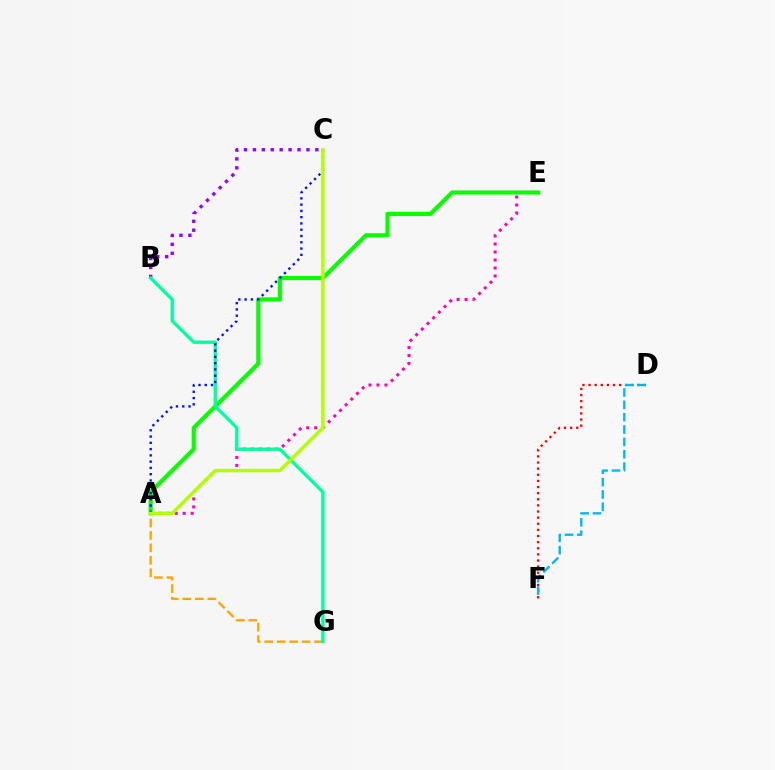{('A', 'E'): [{'color': '#ff00bd', 'line_style': 'dotted', 'thickness': 2.17}, {'color': '#08ff00', 'line_style': 'solid', 'thickness': 2.99}], ('D', 'F'): [{'color': '#ff0000', 'line_style': 'dotted', 'thickness': 1.66}, {'color': '#00b5ff', 'line_style': 'dashed', 'thickness': 1.68}], ('A', 'G'): [{'color': '#ffa500', 'line_style': 'dashed', 'thickness': 1.69}], ('B', 'C'): [{'color': '#9b00ff', 'line_style': 'dotted', 'thickness': 2.42}], ('B', 'G'): [{'color': '#00ff9d', 'line_style': 'solid', 'thickness': 2.4}], ('A', 'C'): [{'color': '#0010ff', 'line_style': 'dotted', 'thickness': 1.7}, {'color': '#b3ff00', 'line_style': 'solid', 'thickness': 2.49}]}